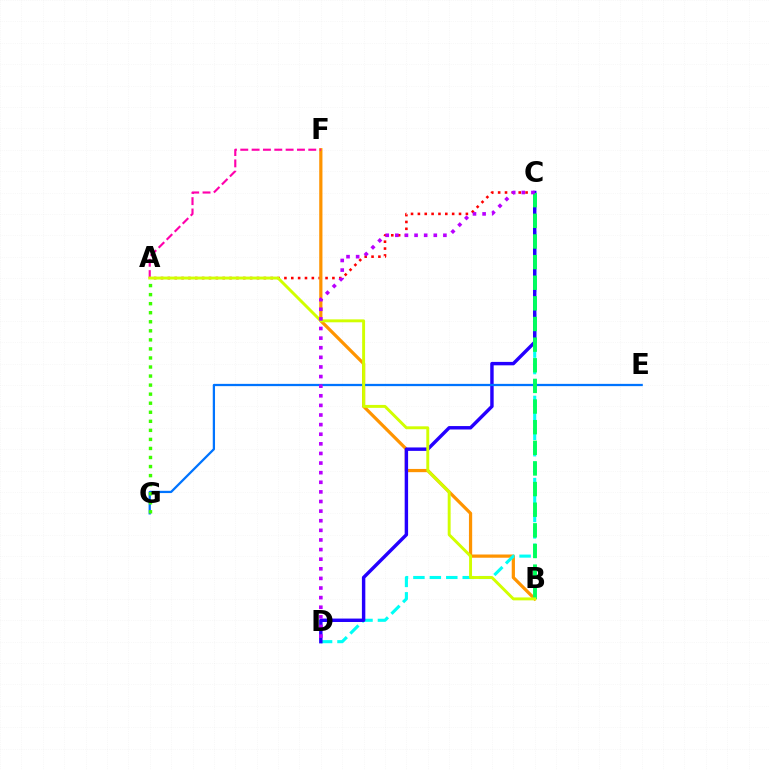{('A', 'C'): [{'color': '#ff0000', 'line_style': 'dotted', 'thickness': 1.86}], ('B', 'F'): [{'color': '#ff9400', 'line_style': 'solid', 'thickness': 2.32}], ('C', 'D'): [{'color': '#00fff6', 'line_style': 'dashed', 'thickness': 2.23}, {'color': '#2500ff', 'line_style': 'solid', 'thickness': 2.47}, {'color': '#b900ff', 'line_style': 'dotted', 'thickness': 2.61}], ('E', 'G'): [{'color': '#0074ff', 'line_style': 'solid', 'thickness': 1.63}], ('A', 'G'): [{'color': '#3dff00', 'line_style': 'dotted', 'thickness': 2.46}], ('B', 'C'): [{'color': '#00ff5c', 'line_style': 'dashed', 'thickness': 2.8}], ('A', 'F'): [{'color': '#ff00ac', 'line_style': 'dashed', 'thickness': 1.54}], ('A', 'B'): [{'color': '#d1ff00', 'line_style': 'solid', 'thickness': 2.1}]}